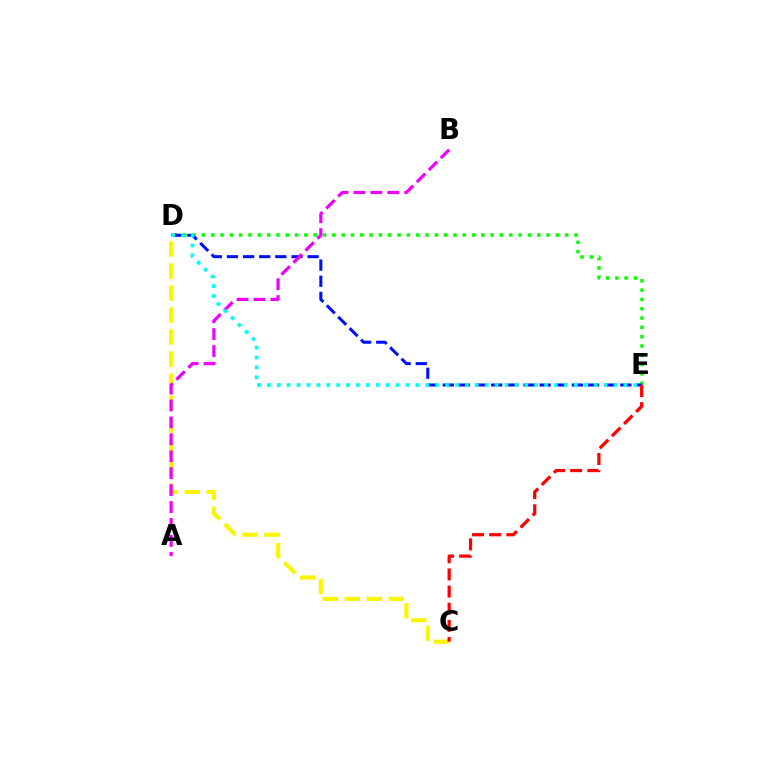{('C', 'D'): [{'color': '#fcf500', 'line_style': 'dashed', 'thickness': 2.99}], ('D', 'E'): [{'color': '#08ff00', 'line_style': 'dotted', 'thickness': 2.53}, {'color': '#0010ff', 'line_style': 'dashed', 'thickness': 2.19}, {'color': '#00fff6', 'line_style': 'dotted', 'thickness': 2.69}], ('C', 'E'): [{'color': '#ff0000', 'line_style': 'dashed', 'thickness': 2.33}], ('A', 'B'): [{'color': '#ee00ff', 'line_style': 'dashed', 'thickness': 2.3}]}